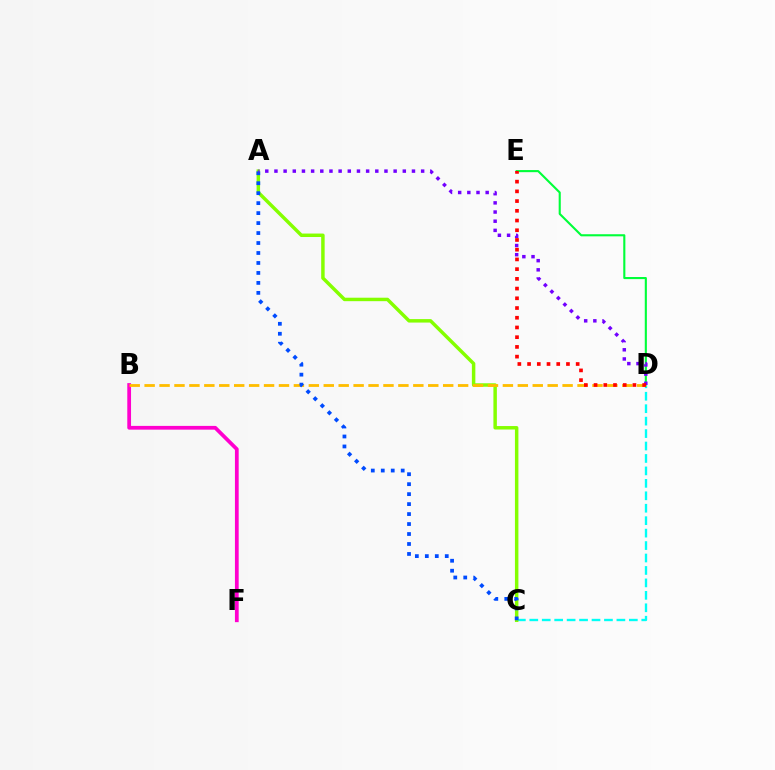{('D', 'E'): [{'color': '#00ff39', 'line_style': 'solid', 'thickness': 1.52}, {'color': '#ff0000', 'line_style': 'dotted', 'thickness': 2.64}], ('C', 'D'): [{'color': '#00fff6', 'line_style': 'dashed', 'thickness': 1.69}], ('A', 'C'): [{'color': '#84ff00', 'line_style': 'solid', 'thickness': 2.5}, {'color': '#004bff', 'line_style': 'dotted', 'thickness': 2.71}], ('B', 'F'): [{'color': '#ff00cf', 'line_style': 'solid', 'thickness': 2.7}], ('B', 'D'): [{'color': '#ffbd00', 'line_style': 'dashed', 'thickness': 2.03}], ('A', 'D'): [{'color': '#7200ff', 'line_style': 'dotted', 'thickness': 2.49}]}